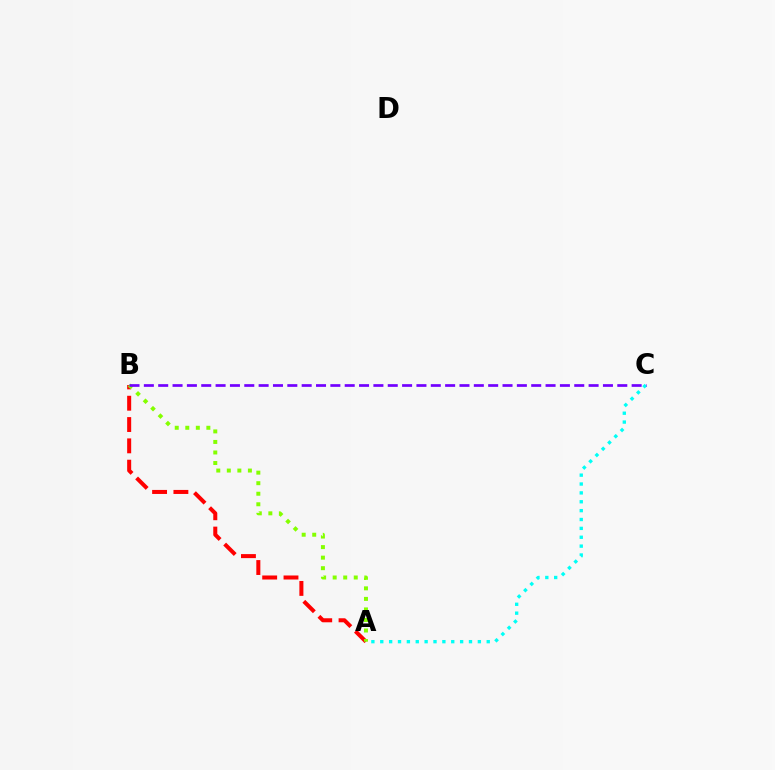{('A', 'B'): [{'color': '#ff0000', 'line_style': 'dashed', 'thickness': 2.9}, {'color': '#84ff00', 'line_style': 'dotted', 'thickness': 2.86}], ('A', 'C'): [{'color': '#00fff6', 'line_style': 'dotted', 'thickness': 2.41}], ('B', 'C'): [{'color': '#7200ff', 'line_style': 'dashed', 'thickness': 1.95}]}